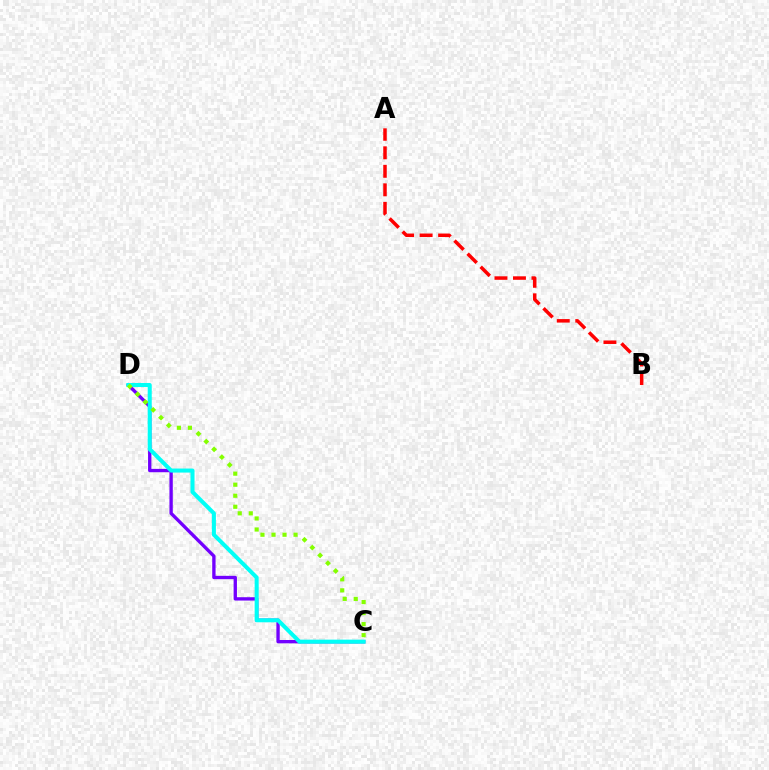{('C', 'D'): [{'color': '#7200ff', 'line_style': 'solid', 'thickness': 2.41}, {'color': '#00fff6', 'line_style': 'solid', 'thickness': 2.91}, {'color': '#84ff00', 'line_style': 'dotted', 'thickness': 3.0}], ('A', 'B'): [{'color': '#ff0000', 'line_style': 'dashed', 'thickness': 2.51}]}